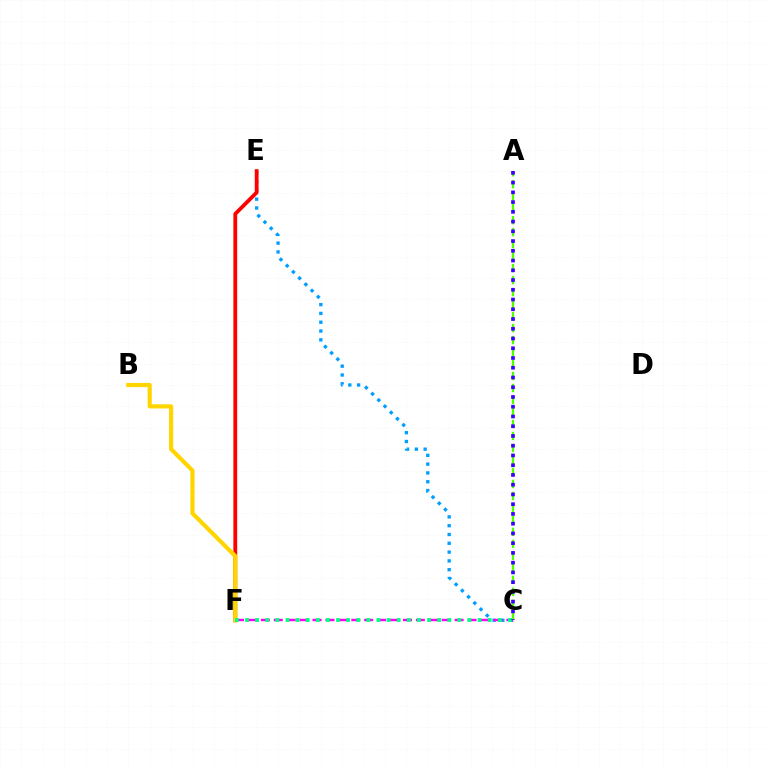{('C', 'E'): [{'color': '#009eff', 'line_style': 'dotted', 'thickness': 2.39}], ('E', 'F'): [{'color': '#ff0000', 'line_style': 'solid', 'thickness': 2.74}], ('C', 'F'): [{'color': '#ff00ed', 'line_style': 'dashed', 'thickness': 1.76}, {'color': '#00ff86', 'line_style': 'dotted', 'thickness': 2.75}], ('B', 'F'): [{'color': '#ffd500', 'line_style': 'solid', 'thickness': 2.99}], ('A', 'C'): [{'color': '#4fff00', 'line_style': 'dashed', 'thickness': 1.63}, {'color': '#3700ff', 'line_style': 'dotted', 'thickness': 2.65}]}